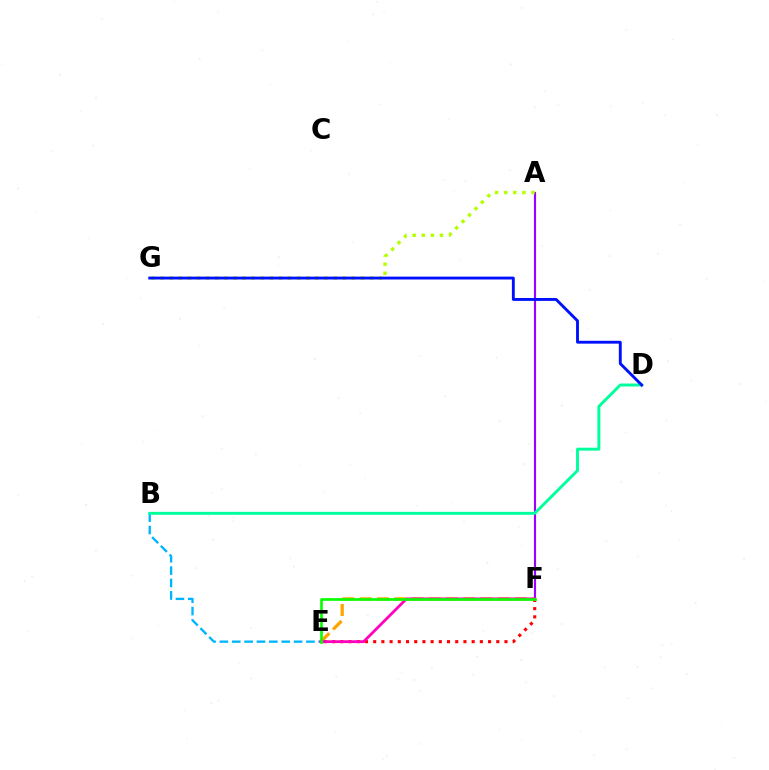{('A', 'F'): [{'color': '#9b00ff', 'line_style': 'solid', 'thickness': 1.54}], ('A', 'G'): [{'color': '#b3ff00', 'line_style': 'dotted', 'thickness': 2.47}], ('E', 'F'): [{'color': '#ffa500', 'line_style': 'dashed', 'thickness': 2.34}, {'color': '#ff0000', 'line_style': 'dotted', 'thickness': 2.23}, {'color': '#ff00bd', 'line_style': 'solid', 'thickness': 2.0}, {'color': '#08ff00', 'line_style': 'solid', 'thickness': 1.93}], ('B', 'E'): [{'color': '#00b5ff', 'line_style': 'dashed', 'thickness': 1.68}], ('B', 'D'): [{'color': '#00ff9d', 'line_style': 'solid', 'thickness': 2.11}], ('D', 'G'): [{'color': '#0010ff', 'line_style': 'solid', 'thickness': 2.07}]}